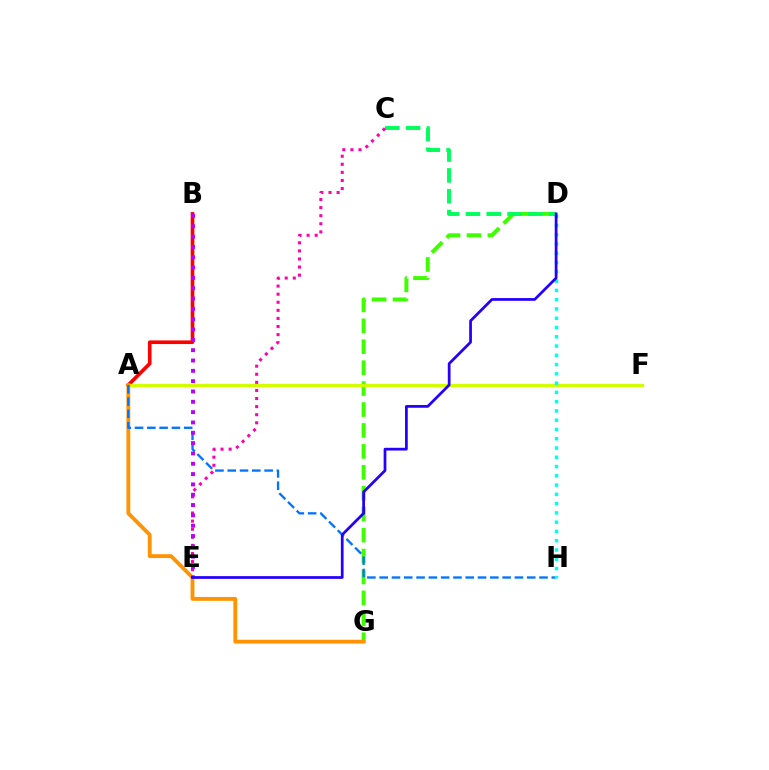{('D', 'G'): [{'color': '#3dff00', 'line_style': 'dashed', 'thickness': 2.84}], ('A', 'B'): [{'color': '#ff0000', 'line_style': 'solid', 'thickness': 2.61}], ('A', 'F'): [{'color': '#d1ff00', 'line_style': 'solid', 'thickness': 2.32}], ('A', 'G'): [{'color': '#ff9400', 'line_style': 'solid', 'thickness': 2.76}], ('C', 'D'): [{'color': '#00ff5c', 'line_style': 'dashed', 'thickness': 2.83}], ('A', 'H'): [{'color': '#0074ff', 'line_style': 'dashed', 'thickness': 1.67}], ('C', 'E'): [{'color': '#ff00ac', 'line_style': 'dotted', 'thickness': 2.2}], ('D', 'H'): [{'color': '#00fff6', 'line_style': 'dotted', 'thickness': 2.52}], ('B', 'E'): [{'color': '#b900ff', 'line_style': 'dotted', 'thickness': 2.81}], ('D', 'E'): [{'color': '#2500ff', 'line_style': 'solid', 'thickness': 1.97}]}